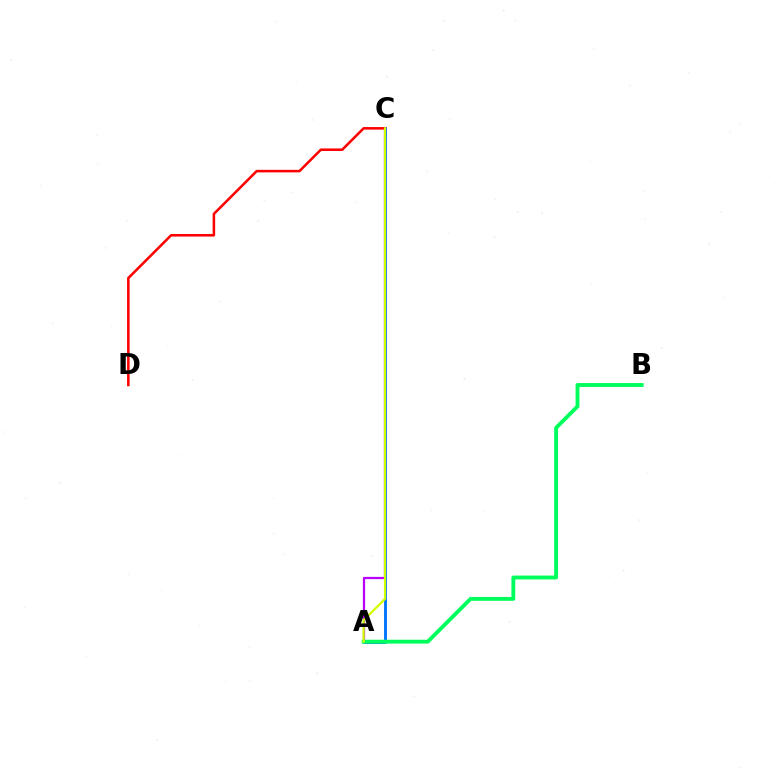{('A', 'C'): [{'color': '#b900ff', 'line_style': 'solid', 'thickness': 1.62}, {'color': '#0074ff', 'line_style': 'solid', 'thickness': 2.06}, {'color': '#d1ff00', 'line_style': 'solid', 'thickness': 1.6}], ('A', 'B'): [{'color': '#00ff5c', 'line_style': 'solid', 'thickness': 2.78}], ('C', 'D'): [{'color': '#ff0000', 'line_style': 'solid', 'thickness': 1.84}]}